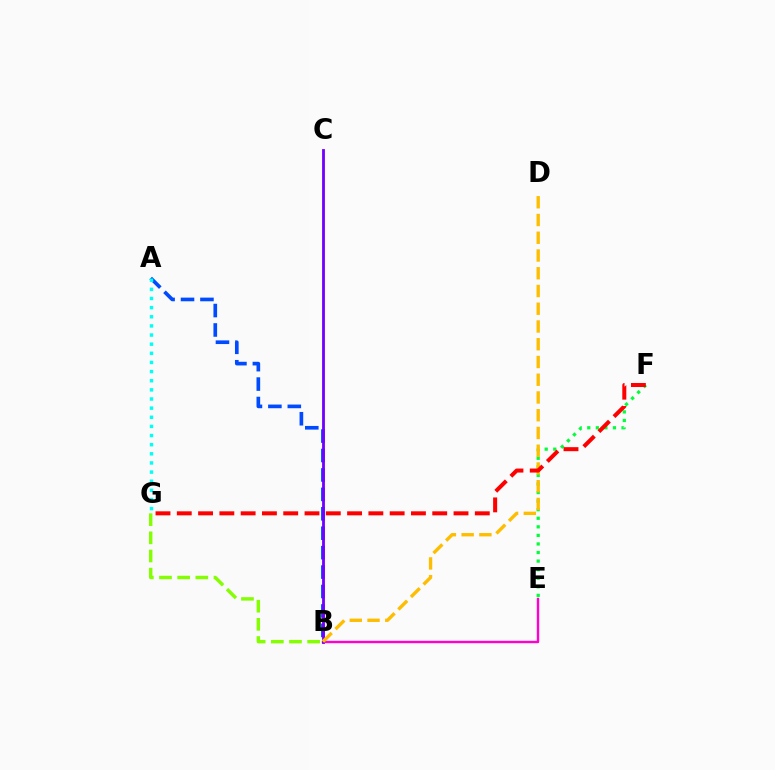{('B', 'E'): [{'color': '#ff00cf', 'line_style': 'solid', 'thickness': 1.73}], ('E', 'F'): [{'color': '#00ff39', 'line_style': 'dotted', 'thickness': 2.33}], ('A', 'B'): [{'color': '#004bff', 'line_style': 'dashed', 'thickness': 2.64}], ('B', 'C'): [{'color': '#7200ff', 'line_style': 'solid', 'thickness': 2.03}], ('A', 'G'): [{'color': '#00fff6', 'line_style': 'dotted', 'thickness': 2.48}], ('B', 'D'): [{'color': '#ffbd00', 'line_style': 'dashed', 'thickness': 2.41}], ('F', 'G'): [{'color': '#ff0000', 'line_style': 'dashed', 'thickness': 2.89}], ('B', 'G'): [{'color': '#84ff00', 'line_style': 'dashed', 'thickness': 2.47}]}